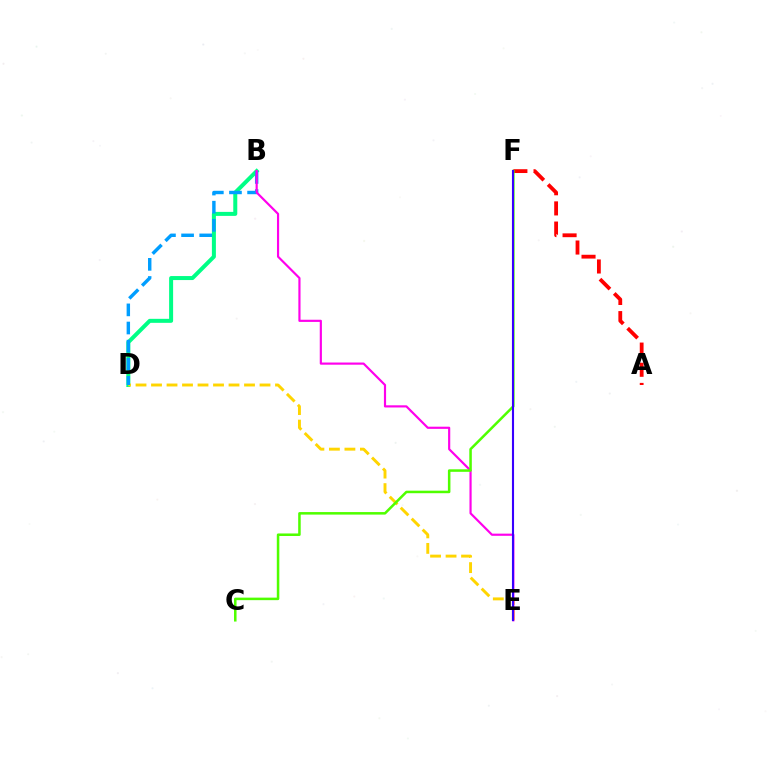{('B', 'D'): [{'color': '#00ff86', 'line_style': 'solid', 'thickness': 2.88}, {'color': '#009eff', 'line_style': 'dashed', 'thickness': 2.46}], ('D', 'E'): [{'color': '#ffd500', 'line_style': 'dashed', 'thickness': 2.11}], ('A', 'F'): [{'color': '#ff0000', 'line_style': 'dashed', 'thickness': 2.74}], ('B', 'E'): [{'color': '#ff00ed', 'line_style': 'solid', 'thickness': 1.56}], ('C', 'F'): [{'color': '#4fff00', 'line_style': 'solid', 'thickness': 1.82}], ('E', 'F'): [{'color': '#3700ff', 'line_style': 'solid', 'thickness': 1.52}]}